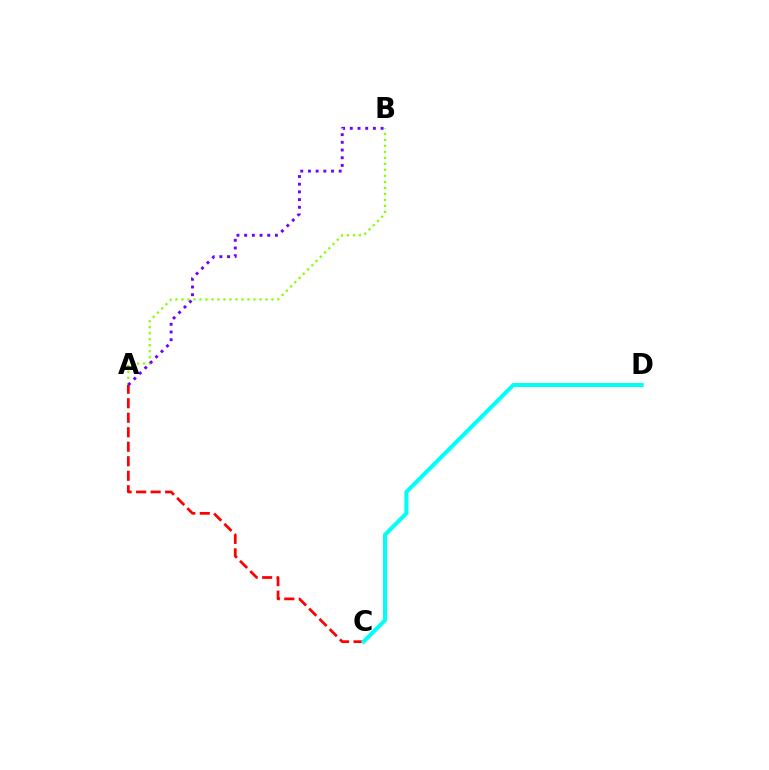{('A', 'B'): [{'color': '#84ff00', 'line_style': 'dotted', 'thickness': 1.63}, {'color': '#7200ff', 'line_style': 'dotted', 'thickness': 2.09}], ('A', 'C'): [{'color': '#ff0000', 'line_style': 'dashed', 'thickness': 1.97}], ('C', 'D'): [{'color': '#00fff6', 'line_style': 'solid', 'thickness': 2.9}]}